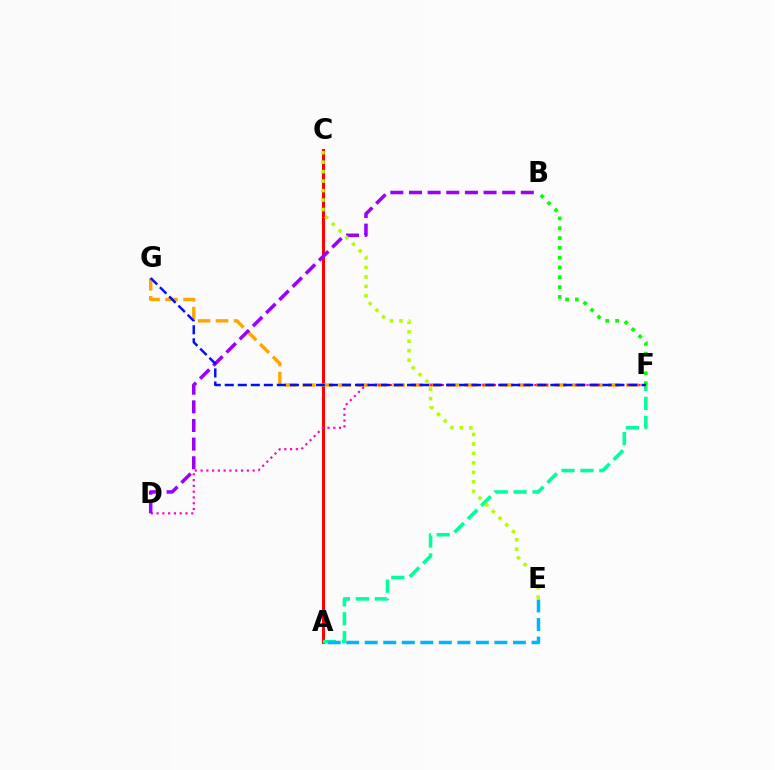{('A', 'C'): [{'color': '#ff0000', 'line_style': 'solid', 'thickness': 2.19}], ('A', 'F'): [{'color': '#00ff9d', 'line_style': 'dashed', 'thickness': 2.57}], ('B', 'F'): [{'color': '#08ff00', 'line_style': 'dotted', 'thickness': 2.67}], ('F', 'G'): [{'color': '#ffa500', 'line_style': 'dashed', 'thickness': 2.44}, {'color': '#0010ff', 'line_style': 'dashed', 'thickness': 1.77}], ('D', 'F'): [{'color': '#ff00bd', 'line_style': 'dotted', 'thickness': 1.57}], ('B', 'D'): [{'color': '#9b00ff', 'line_style': 'dashed', 'thickness': 2.53}], ('A', 'E'): [{'color': '#00b5ff', 'line_style': 'dashed', 'thickness': 2.52}], ('C', 'E'): [{'color': '#b3ff00', 'line_style': 'dotted', 'thickness': 2.57}]}